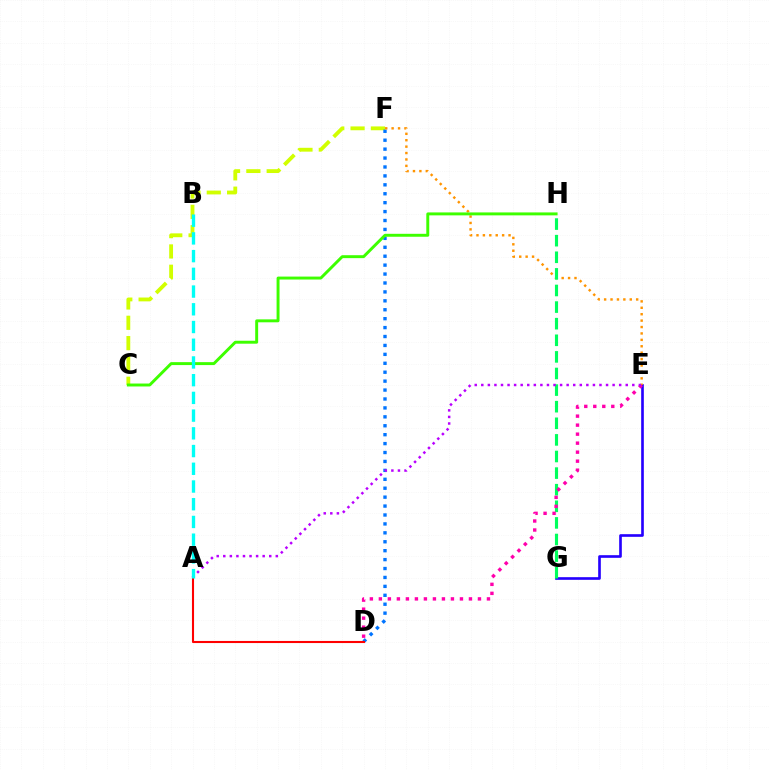{('E', 'G'): [{'color': '#2500ff', 'line_style': 'solid', 'thickness': 1.9}], ('C', 'F'): [{'color': '#d1ff00', 'line_style': 'dashed', 'thickness': 2.76}], ('D', 'F'): [{'color': '#0074ff', 'line_style': 'dotted', 'thickness': 2.42}], ('E', 'F'): [{'color': '#ff9400', 'line_style': 'dotted', 'thickness': 1.74}], ('C', 'H'): [{'color': '#3dff00', 'line_style': 'solid', 'thickness': 2.12}], ('G', 'H'): [{'color': '#00ff5c', 'line_style': 'dashed', 'thickness': 2.26}], ('D', 'E'): [{'color': '#ff00ac', 'line_style': 'dotted', 'thickness': 2.45}], ('A', 'E'): [{'color': '#b900ff', 'line_style': 'dotted', 'thickness': 1.78}], ('A', 'D'): [{'color': '#ff0000', 'line_style': 'solid', 'thickness': 1.51}], ('A', 'B'): [{'color': '#00fff6', 'line_style': 'dashed', 'thickness': 2.41}]}